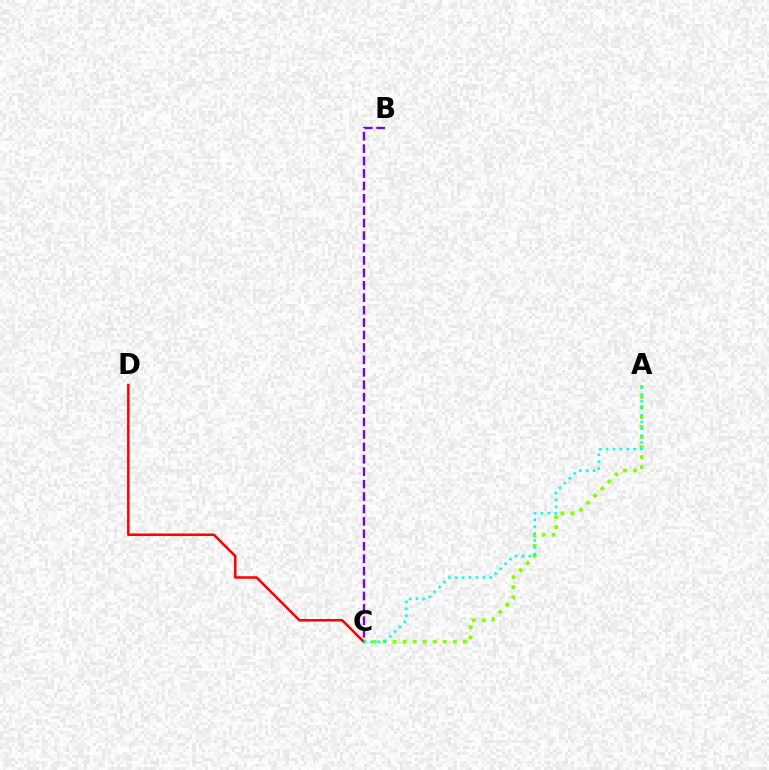{('A', 'C'): [{'color': '#84ff00', 'line_style': 'dotted', 'thickness': 2.73}, {'color': '#00fff6', 'line_style': 'dotted', 'thickness': 1.87}], ('C', 'D'): [{'color': '#ff0000', 'line_style': 'solid', 'thickness': 1.81}], ('B', 'C'): [{'color': '#7200ff', 'line_style': 'dashed', 'thickness': 1.69}]}